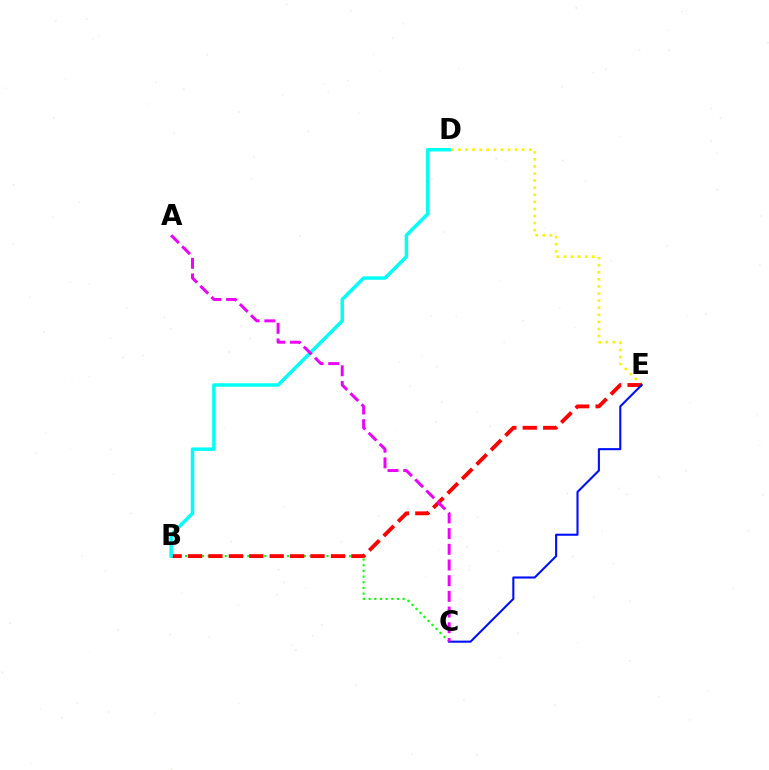{('D', 'E'): [{'color': '#fcf500', 'line_style': 'dotted', 'thickness': 1.92}], ('B', 'C'): [{'color': '#08ff00', 'line_style': 'dotted', 'thickness': 1.54}], ('B', 'E'): [{'color': '#ff0000', 'line_style': 'dashed', 'thickness': 2.77}], ('B', 'D'): [{'color': '#00fff6', 'line_style': 'solid', 'thickness': 2.49}], ('C', 'E'): [{'color': '#0010ff', 'line_style': 'solid', 'thickness': 1.51}], ('A', 'C'): [{'color': '#ee00ff', 'line_style': 'dashed', 'thickness': 2.13}]}